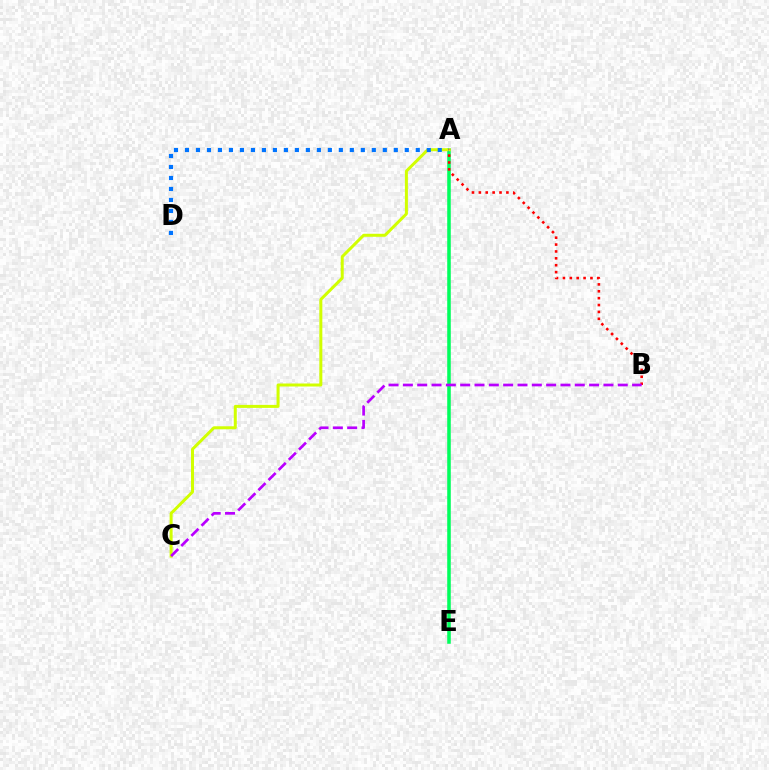{('A', 'E'): [{'color': '#00ff5c', 'line_style': 'solid', 'thickness': 2.55}], ('A', 'C'): [{'color': '#d1ff00', 'line_style': 'solid', 'thickness': 2.16}], ('A', 'D'): [{'color': '#0074ff', 'line_style': 'dotted', 'thickness': 2.99}], ('A', 'B'): [{'color': '#ff0000', 'line_style': 'dotted', 'thickness': 1.87}], ('B', 'C'): [{'color': '#b900ff', 'line_style': 'dashed', 'thickness': 1.95}]}